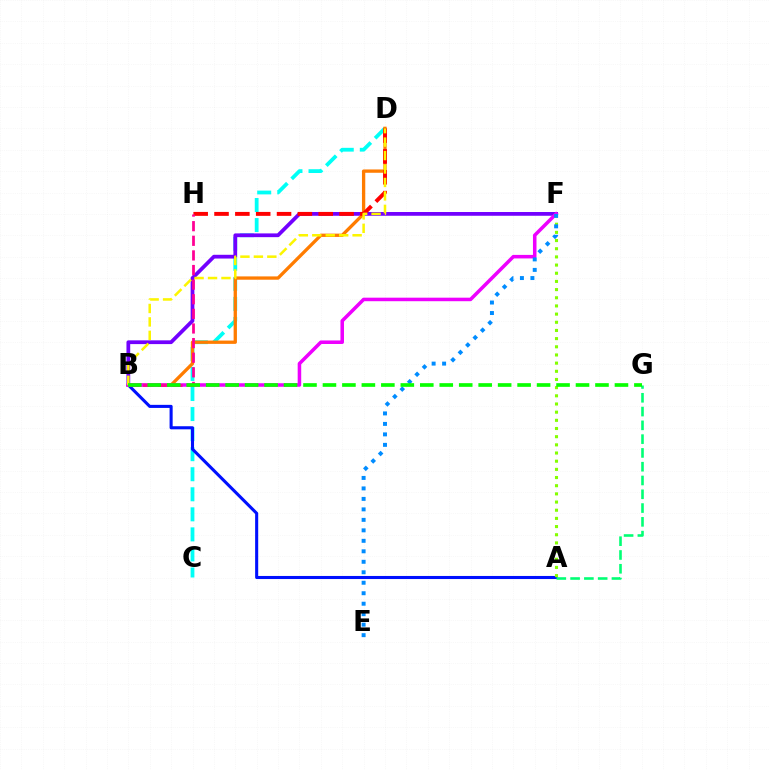{('C', 'D'): [{'color': '#00fff6', 'line_style': 'dashed', 'thickness': 2.72}], ('A', 'B'): [{'color': '#0010ff', 'line_style': 'solid', 'thickness': 2.22}], ('B', 'F'): [{'color': '#7200ff', 'line_style': 'solid', 'thickness': 2.7}, {'color': '#ee00ff', 'line_style': 'solid', 'thickness': 2.54}], ('B', 'D'): [{'color': '#ff7c00', 'line_style': 'solid', 'thickness': 2.38}, {'color': '#fcf500', 'line_style': 'dashed', 'thickness': 1.83}], ('D', 'H'): [{'color': '#ff0000', 'line_style': 'dashed', 'thickness': 2.83}], ('A', 'F'): [{'color': '#84ff00', 'line_style': 'dotted', 'thickness': 2.22}], ('E', 'F'): [{'color': '#008cff', 'line_style': 'dotted', 'thickness': 2.85}], ('A', 'G'): [{'color': '#00ff74', 'line_style': 'dashed', 'thickness': 1.87}], ('B', 'H'): [{'color': '#ff0094', 'line_style': 'dashed', 'thickness': 1.99}], ('B', 'G'): [{'color': '#08ff00', 'line_style': 'dashed', 'thickness': 2.64}]}